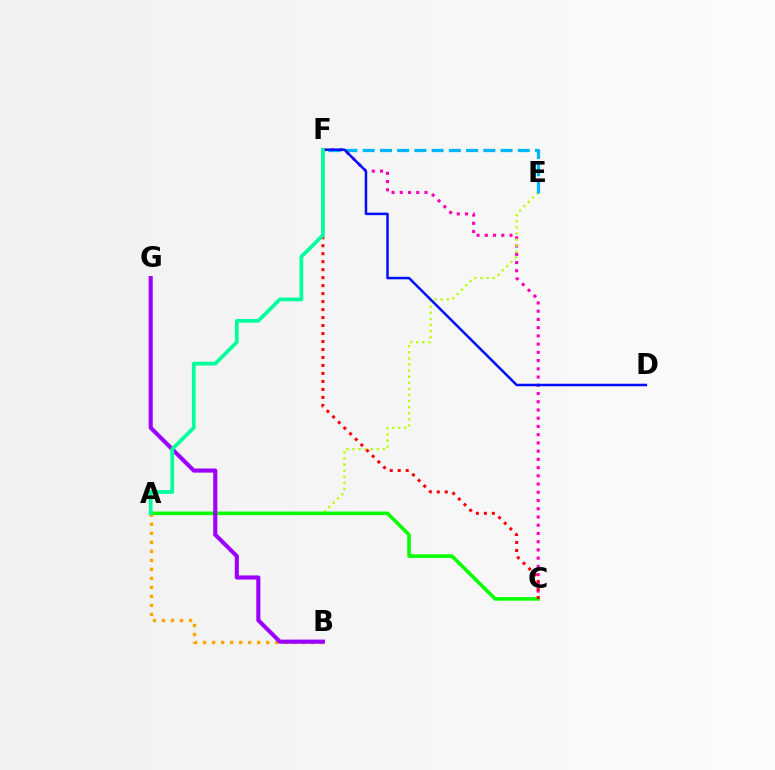{('C', 'F'): [{'color': '#ff00bd', 'line_style': 'dotted', 'thickness': 2.24}, {'color': '#ff0000', 'line_style': 'dotted', 'thickness': 2.17}], ('A', 'E'): [{'color': '#b3ff00', 'line_style': 'dotted', 'thickness': 1.66}], ('E', 'F'): [{'color': '#00b5ff', 'line_style': 'dashed', 'thickness': 2.34}], ('D', 'F'): [{'color': '#0010ff', 'line_style': 'solid', 'thickness': 1.8}], ('A', 'C'): [{'color': '#08ff00', 'line_style': 'solid', 'thickness': 2.58}], ('A', 'B'): [{'color': '#ffa500', 'line_style': 'dotted', 'thickness': 2.45}], ('B', 'G'): [{'color': '#9b00ff', 'line_style': 'solid', 'thickness': 2.95}], ('A', 'F'): [{'color': '#00ff9d', 'line_style': 'solid', 'thickness': 2.67}]}